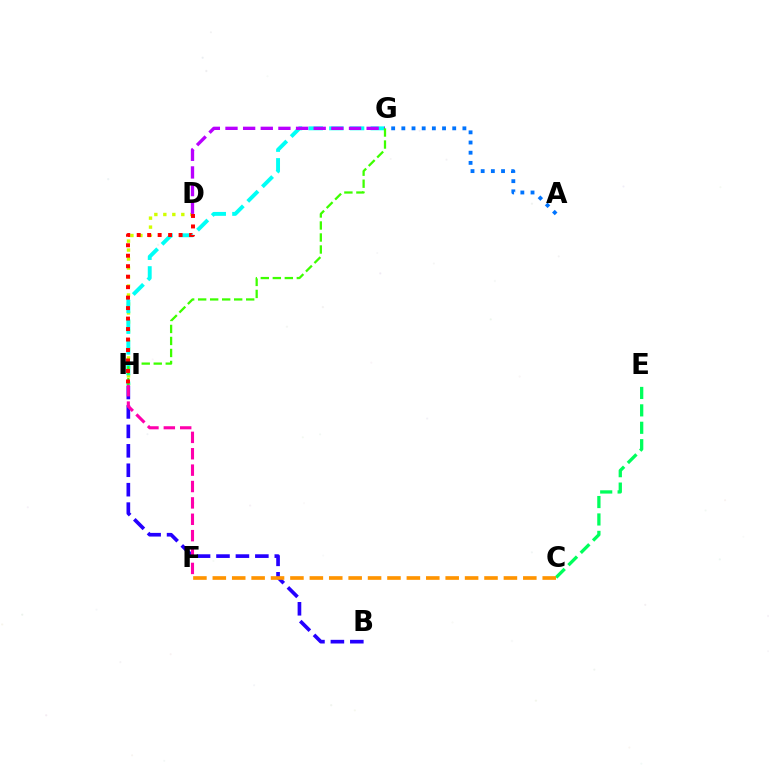{('D', 'H'): [{'color': '#d1ff00', 'line_style': 'dotted', 'thickness': 2.44}, {'color': '#ff0000', 'line_style': 'dotted', 'thickness': 2.85}], ('B', 'H'): [{'color': '#2500ff', 'line_style': 'dashed', 'thickness': 2.64}], ('A', 'G'): [{'color': '#0074ff', 'line_style': 'dotted', 'thickness': 2.76}], ('C', 'E'): [{'color': '#00ff5c', 'line_style': 'dashed', 'thickness': 2.37}], ('G', 'H'): [{'color': '#00fff6', 'line_style': 'dashed', 'thickness': 2.81}, {'color': '#3dff00', 'line_style': 'dashed', 'thickness': 1.63}], ('F', 'H'): [{'color': '#ff00ac', 'line_style': 'dashed', 'thickness': 2.23}], ('D', 'G'): [{'color': '#b900ff', 'line_style': 'dashed', 'thickness': 2.4}], ('C', 'F'): [{'color': '#ff9400', 'line_style': 'dashed', 'thickness': 2.64}]}